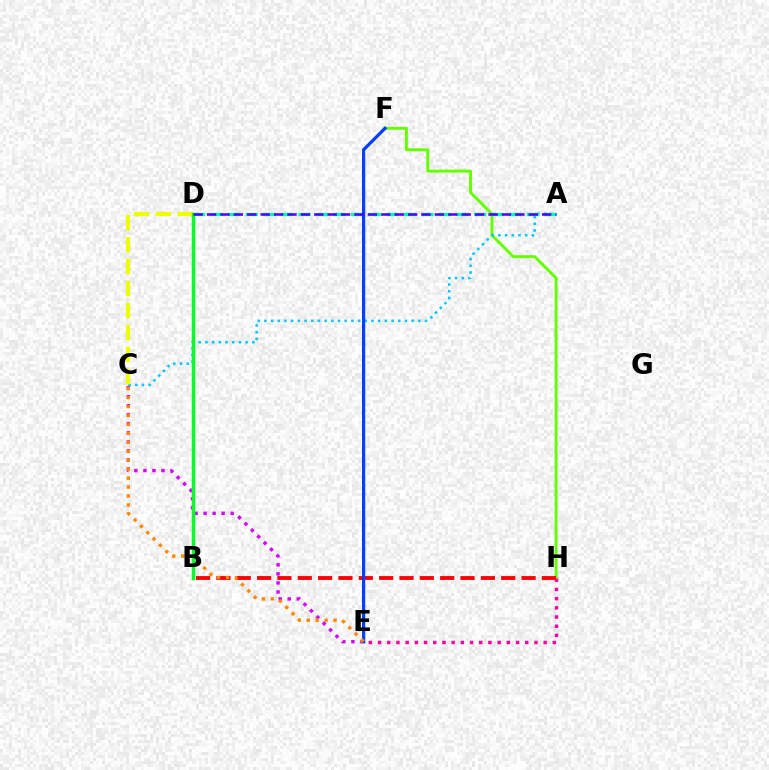{('C', 'E'): [{'color': '#d600ff', 'line_style': 'dotted', 'thickness': 2.46}, {'color': '#ff8800', 'line_style': 'dotted', 'thickness': 2.43}], ('F', 'H'): [{'color': '#66ff00', 'line_style': 'solid', 'thickness': 2.12}], ('A', 'C'): [{'color': '#00c7ff', 'line_style': 'dotted', 'thickness': 1.82}], ('A', 'D'): [{'color': '#00ffaf', 'line_style': 'dashed', 'thickness': 2.39}, {'color': '#4f00ff', 'line_style': 'dashed', 'thickness': 1.82}], ('B', 'H'): [{'color': '#ff0000', 'line_style': 'dashed', 'thickness': 2.76}], ('E', 'F'): [{'color': '#003fff', 'line_style': 'solid', 'thickness': 2.32}], ('C', 'D'): [{'color': '#eeff00', 'line_style': 'dashed', 'thickness': 2.99}], ('E', 'H'): [{'color': '#ff00a0', 'line_style': 'dotted', 'thickness': 2.5}], ('B', 'D'): [{'color': '#00ff27', 'line_style': 'solid', 'thickness': 2.47}]}